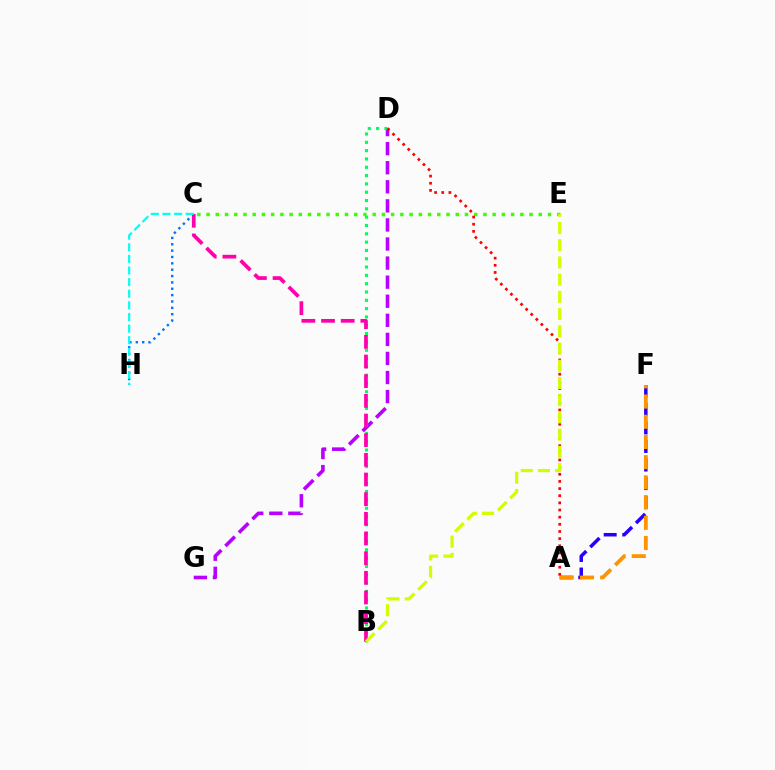{('D', 'G'): [{'color': '#b900ff', 'line_style': 'dashed', 'thickness': 2.59}], ('B', 'D'): [{'color': '#00ff5c', 'line_style': 'dotted', 'thickness': 2.26}], ('C', 'H'): [{'color': '#0074ff', 'line_style': 'dotted', 'thickness': 1.73}, {'color': '#00fff6', 'line_style': 'dashed', 'thickness': 1.58}], ('C', 'E'): [{'color': '#3dff00', 'line_style': 'dotted', 'thickness': 2.51}], ('B', 'C'): [{'color': '#ff00ac', 'line_style': 'dashed', 'thickness': 2.67}], ('A', 'F'): [{'color': '#2500ff', 'line_style': 'dashed', 'thickness': 2.52}, {'color': '#ff9400', 'line_style': 'dashed', 'thickness': 2.74}], ('A', 'D'): [{'color': '#ff0000', 'line_style': 'dotted', 'thickness': 1.94}], ('B', 'E'): [{'color': '#d1ff00', 'line_style': 'dashed', 'thickness': 2.34}]}